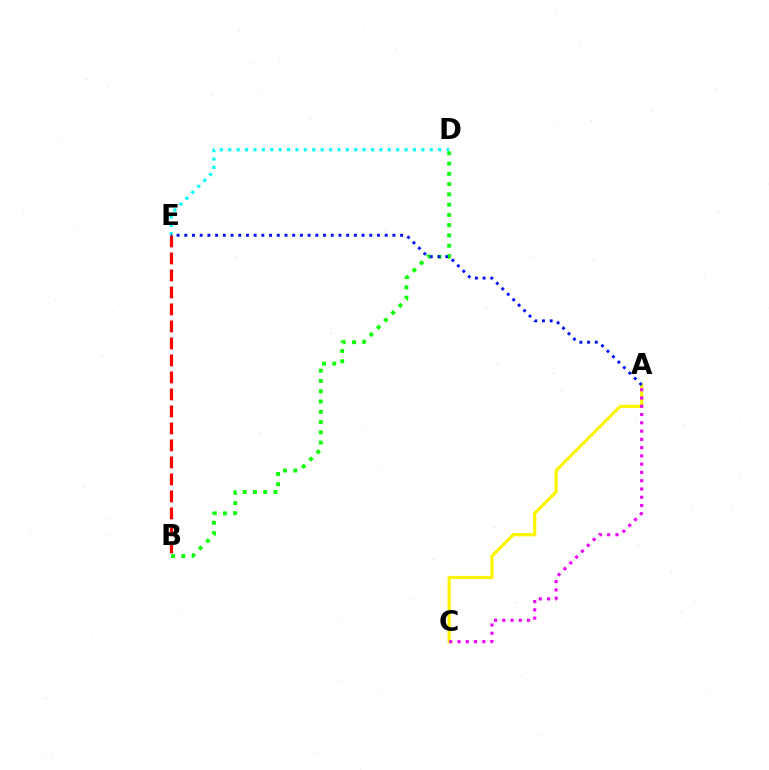{('D', 'E'): [{'color': '#00fff6', 'line_style': 'dotted', 'thickness': 2.28}], ('A', 'C'): [{'color': '#fcf500', 'line_style': 'solid', 'thickness': 2.3}, {'color': '#ee00ff', 'line_style': 'dotted', 'thickness': 2.25}], ('B', 'D'): [{'color': '#08ff00', 'line_style': 'dotted', 'thickness': 2.79}], ('B', 'E'): [{'color': '#ff0000', 'line_style': 'dashed', 'thickness': 2.31}], ('A', 'E'): [{'color': '#0010ff', 'line_style': 'dotted', 'thickness': 2.09}]}